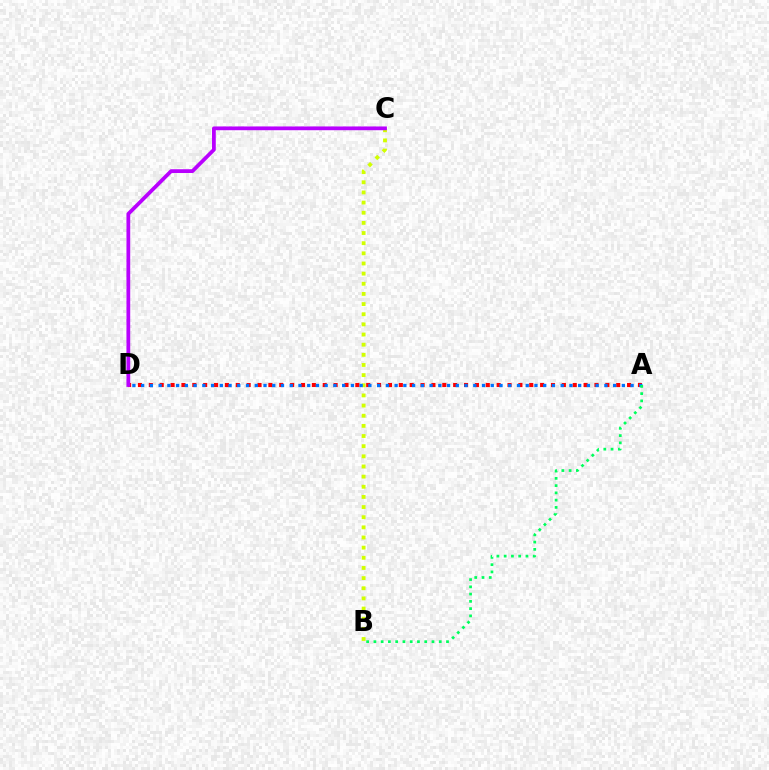{('A', 'D'): [{'color': '#ff0000', 'line_style': 'dotted', 'thickness': 2.95}, {'color': '#0074ff', 'line_style': 'dotted', 'thickness': 2.37}], ('B', 'C'): [{'color': '#d1ff00', 'line_style': 'dotted', 'thickness': 2.76}], ('A', 'B'): [{'color': '#00ff5c', 'line_style': 'dotted', 'thickness': 1.97}], ('C', 'D'): [{'color': '#b900ff', 'line_style': 'solid', 'thickness': 2.71}]}